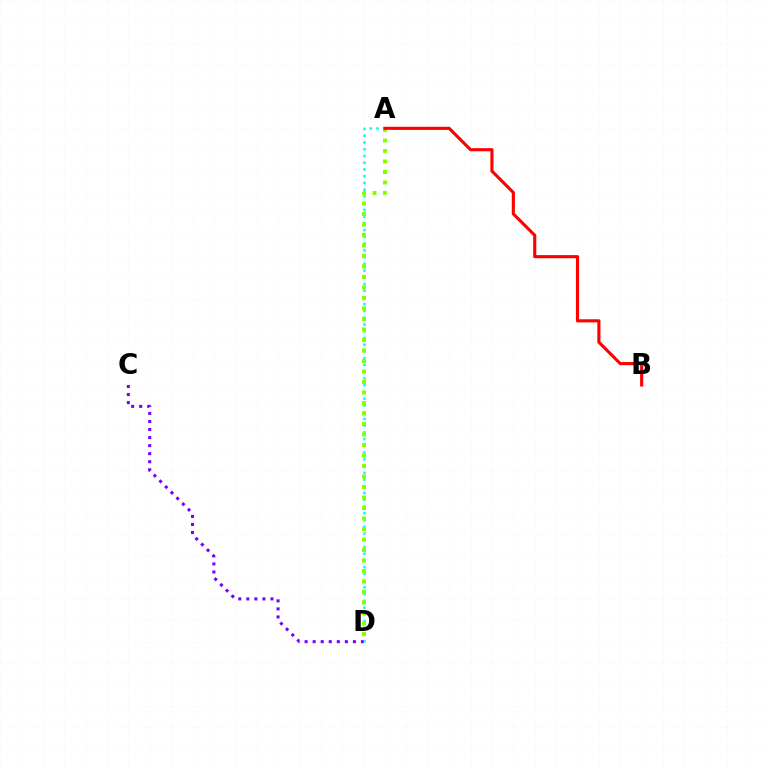{('A', 'D'): [{'color': '#00fff6', 'line_style': 'dotted', 'thickness': 1.83}, {'color': '#84ff00', 'line_style': 'dotted', 'thickness': 2.85}], ('C', 'D'): [{'color': '#7200ff', 'line_style': 'dotted', 'thickness': 2.19}], ('A', 'B'): [{'color': '#ff0000', 'line_style': 'solid', 'thickness': 2.24}]}